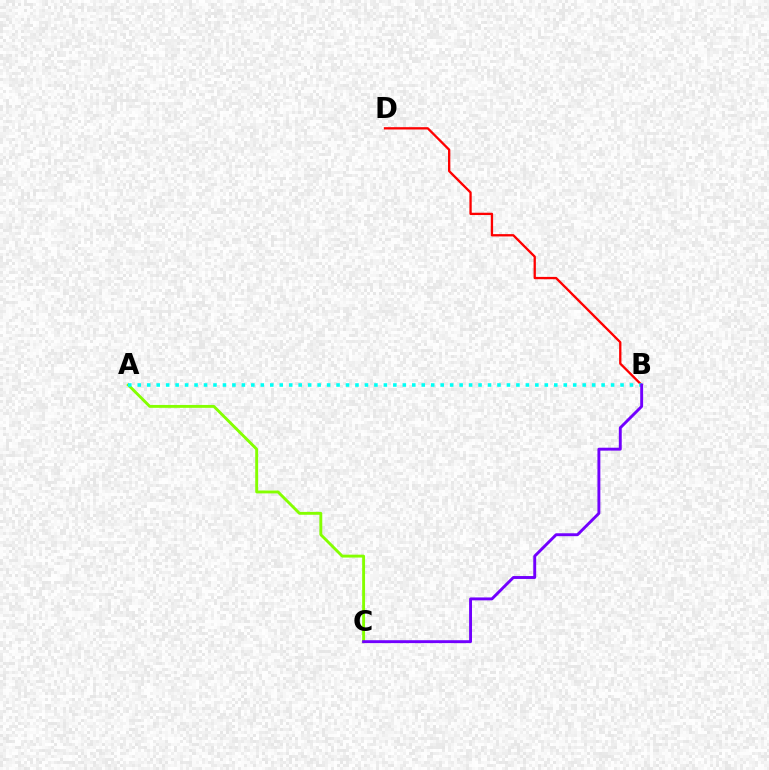{('A', 'C'): [{'color': '#84ff00', 'line_style': 'solid', 'thickness': 2.08}], ('B', 'D'): [{'color': '#ff0000', 'line_style': 'solid', 'thickness': 1.66}], ('A', 'B'): [{'color': '#00fff6', 'line_style': 'dotted', 'thickness': 2.57}], ('B', 'C'): [{'color': '#7200ff', 'line_style': 'solid', 'thickness': 2.09}]}